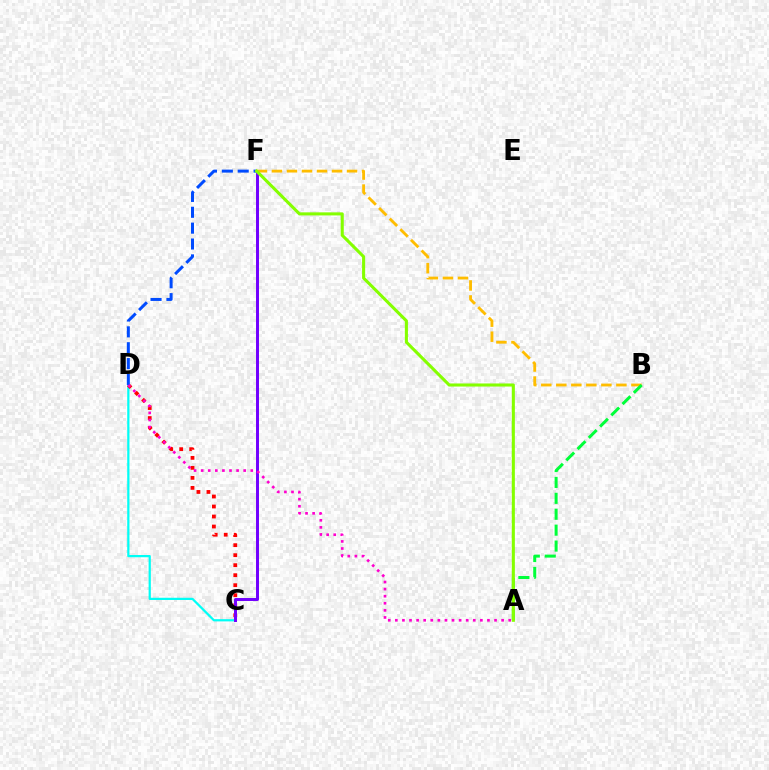{('C', 'D'): [{'color': '#00fff6', 'line_style': 'solid', 'thickness': 1.6}, {'color': '#ff0000', 'line_style': 'dotted', 'thickness': 2.72}], ('D', 'F'): [{'color': '#004bff', 'line_style': 'dashed', 'thickness': 2.16}], ('C', 'F'): [{'color': '#7200ff', 'line_style': 'solid', 'thickness': 2.14}], ('B', 'F'): [{'color': '#ffbd00', 'line_style': 'dashed', 'thickness': 2.04}], ('A', 'B'): [{'color': '#00ff39', 'line_style': 'dashed', 'thickness': 2.16}], ('A', 'F'): [{'color': '#84ff00', 'line_style': 'solid', 'thickness': 2.22}], ('A', 'D'): [{'color': '#ff00cf', 'line_style': 'dotted', 'thickness': 1.93}]}